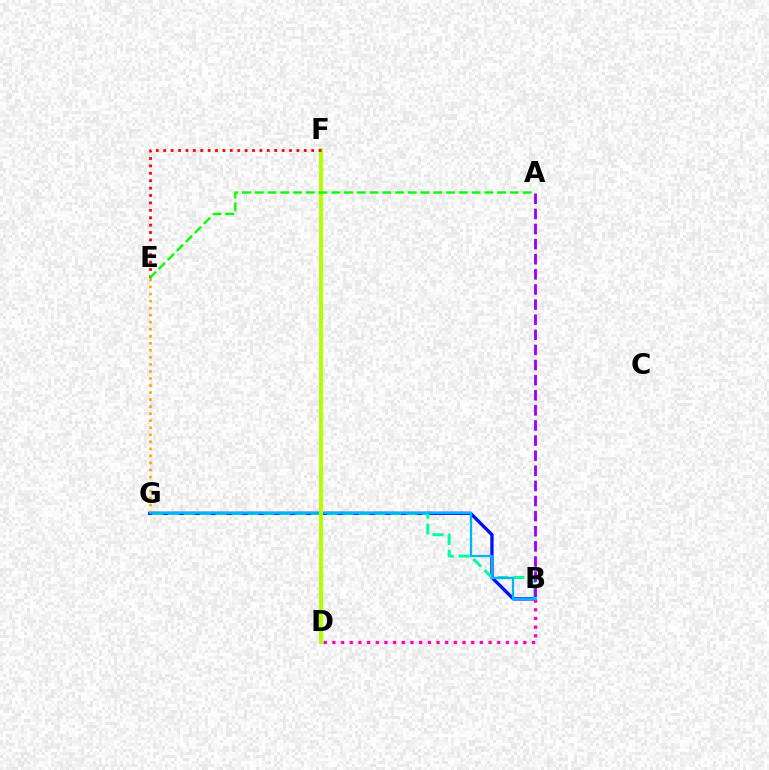{('B', 'G'): [{'color': '#0010ff', 'line_style': 'solid', 'thickness': 2.38}, {'color': '#00ff9d', 'line_style': 'dashed', 'thickness': 2.16}, {'color': '#00b5ff', 'line_style': 'solid', 'thickness': 1.66}], ('B', 'D'): [{'color': '#ff00bd', 'line_style': 'dotted', 'thickness': 2.36}], ('E', 'G'): [{'color': '#ffa500', 'line_style': 'dotted', 'thickness': 1.91}], ('D', 'F'): [{'color': '#b3ff00', 'line_style': 'solid', 'thickness': 2.82}], ('E', 'F'): [{'color': '#ff0000', 'line_style': 'dotted', 'thickness': 2.01}], ('A', 'B'): [{'color': '#9b00ff', 'line_style': 'dashed', 'thickness': 2.05}], ('A', 'E'): [{'color': '#08ff00', 'line_style': 'dashed', 'thickness': 1.73}]}